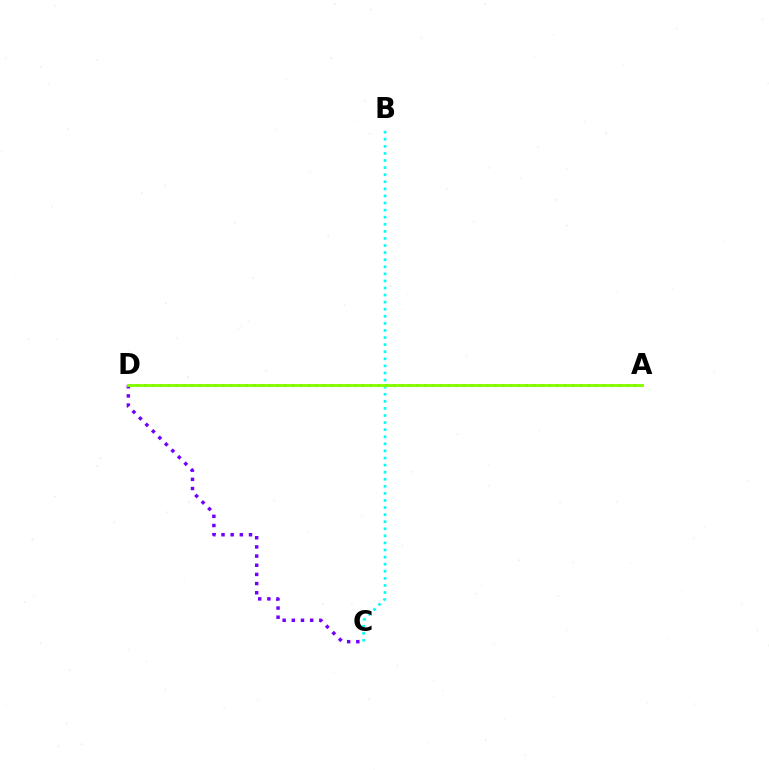{('A', 'D'): [{'color': '#ff0000', 'line_style': 'dotted', 'thickness': 2.11}, {'color': '#84ff00', 'line_style': 'solid', 'thickness': 2.07}], ('B', 'C'): [{'color': '#00fff6', 'line_style': 'dotted', 'thickness': 1.92}], ('C', 'D'): [{'color': '#7200ff', 'line_style': 'dotted', 'thickness': 2.49}]}